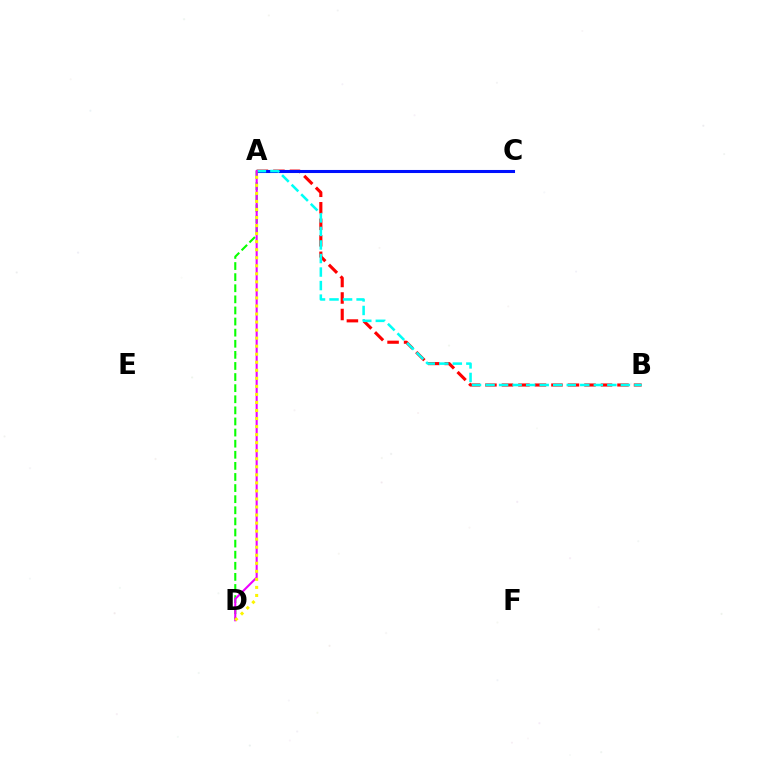{('A', 'B'): [{'color': '#ff0000', 'line_style': 'dashed', 'thickness': 2.24}, {'color': '#00fff6', 'line_style': 'dashed', 'thickness': 1.84}], ('A', 'C'): [{'color': '#0010ff', 'line_style': 'solid', 'thickness': 2.2}], ('A', 'D'): [{'color': '#08ff00', 'line_style': 'dashed', 'thickness': 1.51}, {'color': '#ee00ff', 'line_style': 'solid', 'thickness': 1.51}, {'color': '#fcf500', 'line_style': 'dotted', 'thickness': 2.18}]}